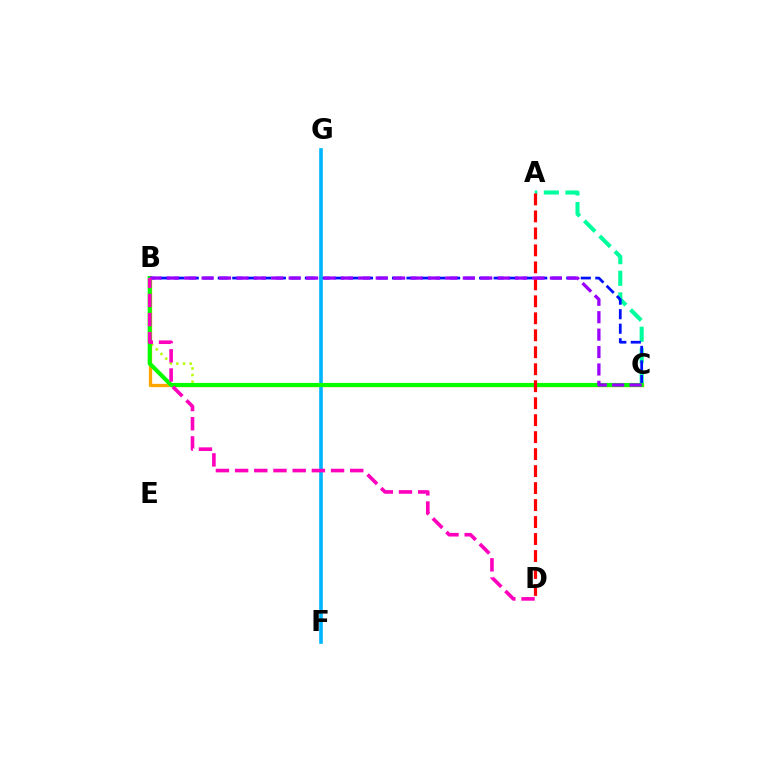{('A', 'C'): [{'color': '#00ff9d', 'line_style': 'dashed', 'thickness': 2.94}], ('B', 'C'): [{'color': '#ffa500', 'line_style': 'solid', 'thickness': 2.38}, {'color': '#b3ff00', 'line_style': 'dotted', 'thickness': 1.8}, {'color': '#0010ff', 'line_style': 'dashed', 'thickness': 1.97}, {'color': '#08ff00', 'line_style': 'solid', 'thickness': 2.98}, {'color': '#9b00ff', 'line_style': 'dashed', 'thickness': 2.37}], ('F', 'G'): [{'color': '#00b5ff', 'line_style': 'solid', 'thickness': 2.61}], ('A', 'D'): [{'color': '#ff0000', 'line_style': 'dashed', 'thickness': 2.31}], ('B', 'D'): [{'color': '#ff00bd', 'line_style': 'dashed', 'thickness': 2.61}]}